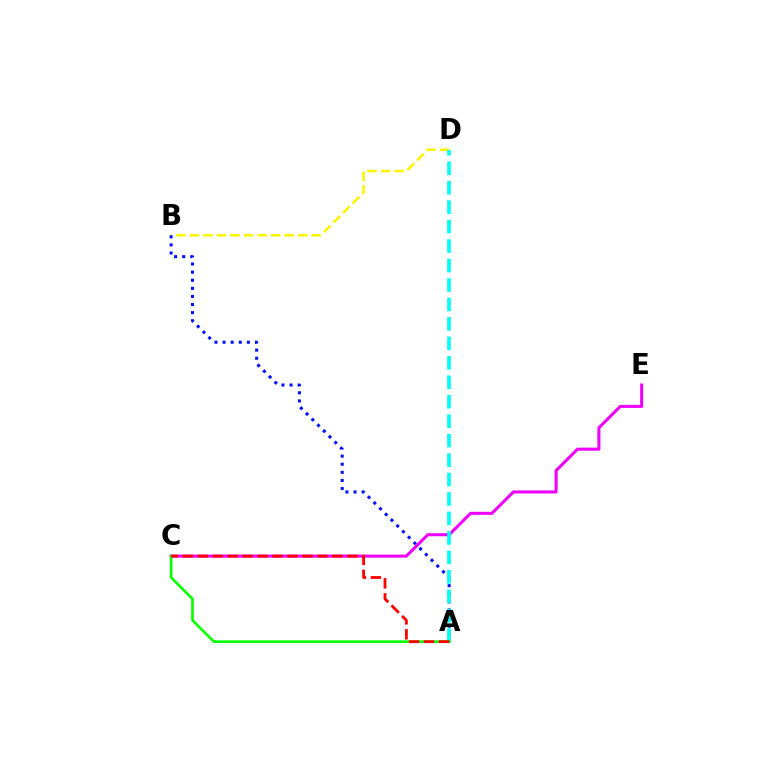{('B', 'D'): [{'color': '#fcf500', 'line_style': 'dashed', 'thickness': 1.84}], ('A', 'B'): [{'color': '#0010ff', 'line_style': 'dotted', 'thickness': 2.2}], ('C', 'E'): [{'color': '#ee00ff', 'line_style': 'solid', 'thickness': 2.2}], ('A', 'D'): [{'color': '#00fff6', 'line_style': 'dashed', 'thickness': 2.64}], ('A', 'C'): [{'color': '#08ff00', 'line_style': 'solid', 'thickness': 1.92}, {'color': '#ff0000', 'line_style': 'dashed', 'thickness': 2.03}]}